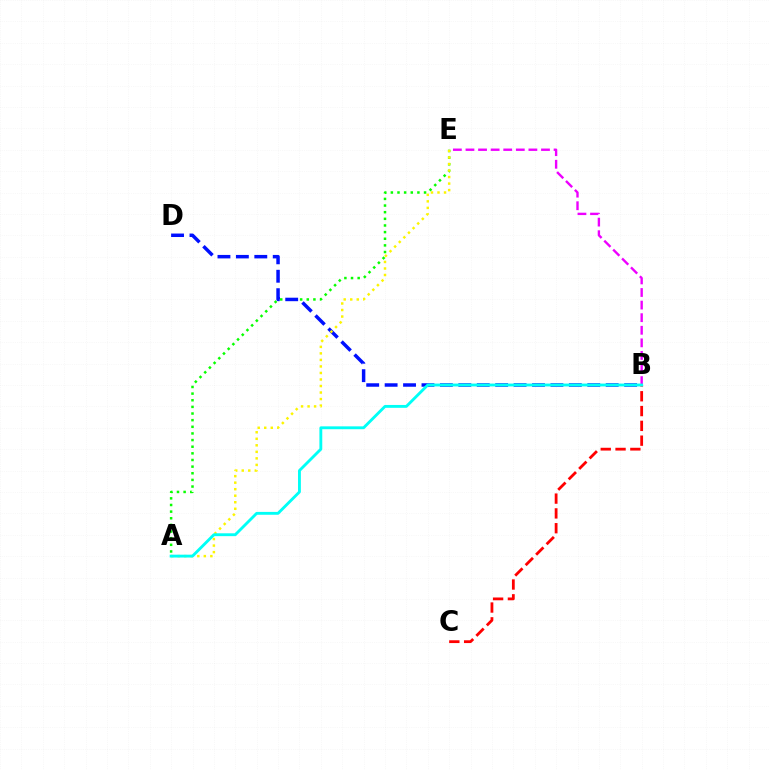{('A', 'E'): [{'color': '#08ff00', 'line_style': 'dotted', 'thickness': 1.8}, {'color': '#fcf500', 'line_style': 'dotted', 'thickness': 1.77}], ('B', 'C'): [{'color': '#ff0000', 'line_style': 'dashed', 'thickness': 2.01}], ('B', 'D'): [{'color': '#0010ff', 'line_style': 'dashed', 'thickness': 2.5}], ('B', 'E'): [{'color': '#ee00ff', 'line_style': 'dashed', 'thickness': 1.71}], ('A', 'B'): [{'color': '#00fff6', 'line_style': 'solid', 'thickness': 2.06}]}